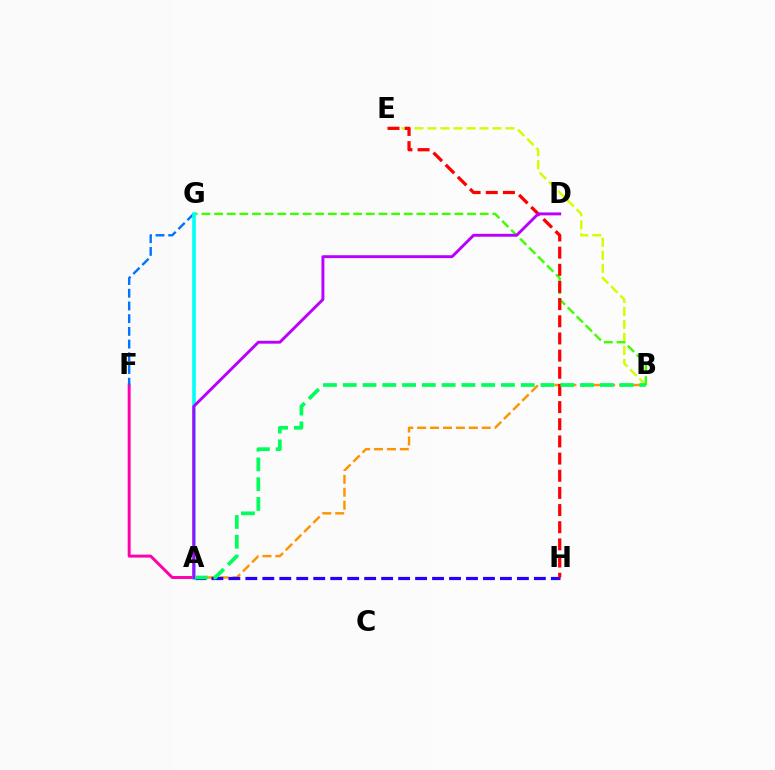{('A', 'F'): [{'color': '#ff00ac', 'line_style': 'solid', 'thickness': 2.12}], ('B', 'E'): [{'color': '#d1ff00', 'line_style': 'dashed', 'thickness': 1.77}], ('A', 'B'): [{'color': '#ff9400', 'line_style': 'dashed', 'thickness': 1.75}, {'color': '#00ff5c', 'line_style': 'dashed', 'thickness': 2.69}], ('B', 'G'): [{'color': '#3dff00', 'line_style': 'dashed', 'thickness': 1.72}], ('A', 'H'): [{'color': '#2500ff', 'line_style': 'dashed', 'thickness': 2.31}], ('E', 'H'): [{'color': '#ff0000', 'line_style': 'dashed', 'thickness': 2.33}], ('F', 'G'): [{'color': '#0074ff', 'line_style': 'dashed', 'thickness': 1.73}], ('A', 'G'): [{'color': '#00fff6', 'line_style': 'solid', 'thickness': 2.59}], ('A', 'D'): [{'color': '#b900ff', 'line_style': 'solid', 'thickness': 2.09}]}